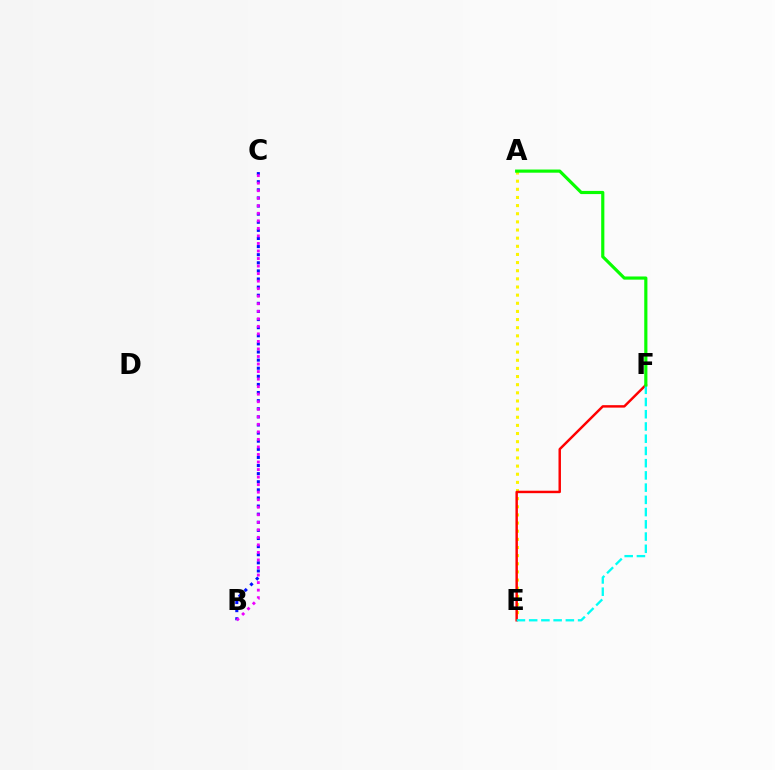{('A', 'E'): [{'color': '#fcf500', 'line_style': 'dotted', 'thickness': 2.21}], ('B', 'C'): [{'color': '#0010ff', 'line_style': 'dotted', 'thickness': 2.2}, {'color': '#ee00ff', 'line_style': 'dotted', 'thickness': 2.05}], ('E', 'F'): [{'color': '#ff0000', 'line_style': 'solid', 'thickness': 1.77}, {'color': '#00fff6', 'line_style': 'dashed', 'thickness': 1.66}], ('A', 'F'): [{'color': '#08ff00', 'line_style': 'solid', 'thickness': 2.28}]}